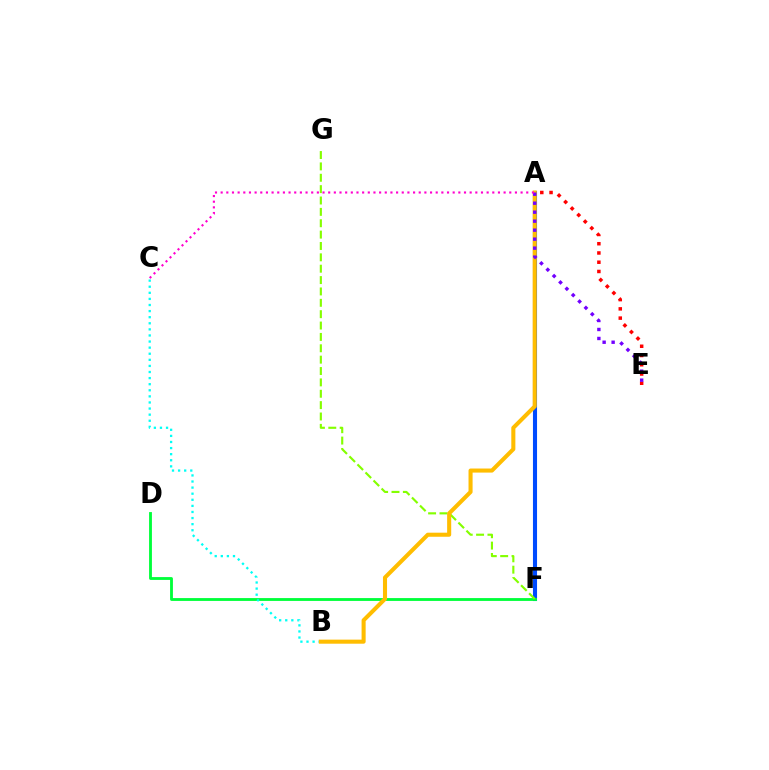{('A', 'F'): [{'color': '#004bff', 'line_style': 'solid', 'thickness': 2.94}], ('A', 'E'): [{'color': '#ff0000', 'line_style': 'dotted', 'thickness': 2.51}, {'color': '#7200ff', 'line_style': 'dotted', 'thickness': 2.44}], ('D', 'F'): [{'color': '#00ff39', 'line_style': 'solid', 'thickness': 2.04}], ('B', 'C'): [{'color': '#00fff6', 'line_style': 'dotted', 'thickness': 1.66}], ('F', 'G'): [{'color': '#84ff00', 'line_style': 'dashed', 'thickness': 1.54}], ('A', 'B'): [{'color': '#ffbd00', 'line_style': 'solid', 'thickness': 2.93}], ('A', 'C'): [{'color': '#ff00cf', 'line_style': 'dotted', 'thickness': 1.54}]}